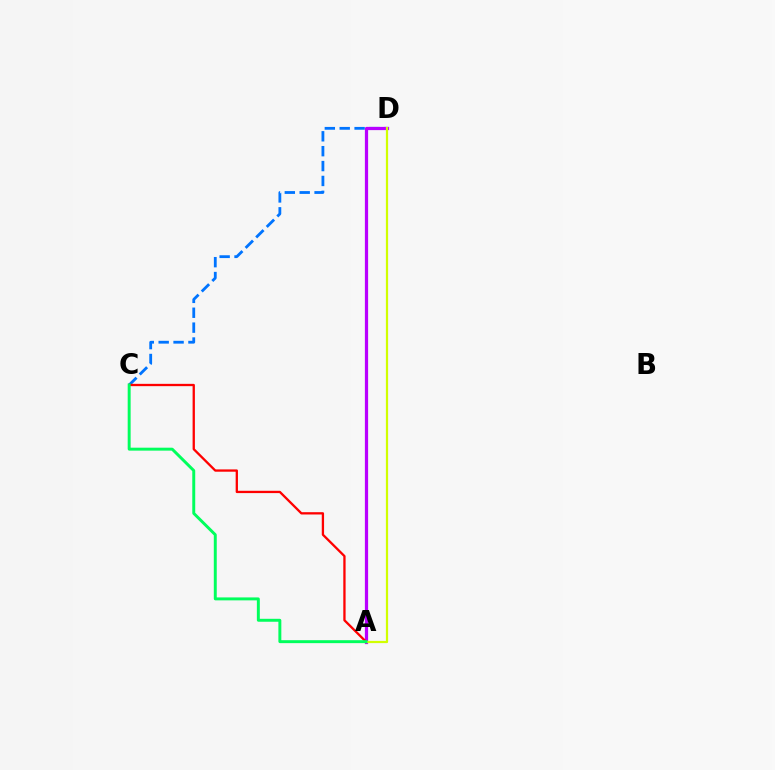{('C', 'D'): [{'color': '#0074ff', 'line_style': 'dashed', 'thickness': 2.02}], ('A', 'D'): [{'color': '#b900ff', 'line_style': 'solid', 'thickness': 2.33}, {'color': '#d1ff00', 'line_style': 'solid', 'thickness': 1.59}], ('A', 'C'): [{'color': '#ff0000', 'line_style': 'solid', 'thickness': 1.66}, {'color': '#00ff5c', 'line_style': 'solid', 'thickness': 2.12}]}